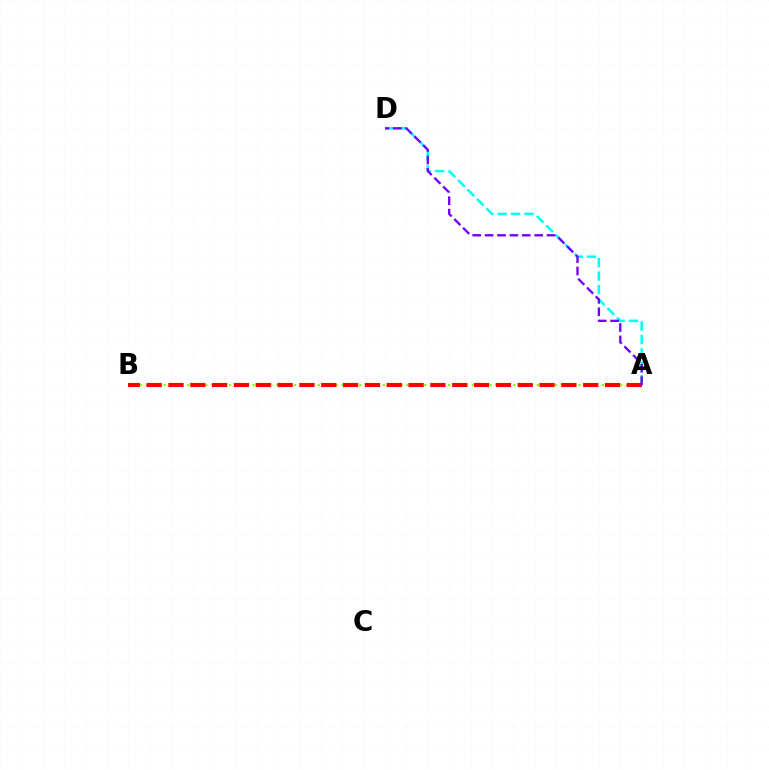{('A', 'D'): [{'color': '#00fff6', 'line_style': 'dashed', 'thickness': 1.82}, {'color': '#7200ff', 'line_style': 'dashed', 'thickness': 1.68}], ('A', 'B'): [{'color': '#84ff00', 'line_style': 'dotted', 'thickness': 1.61}, {'color': '#ff0000', 'line_style': 'dashed', 'thickness': 2.97}]}